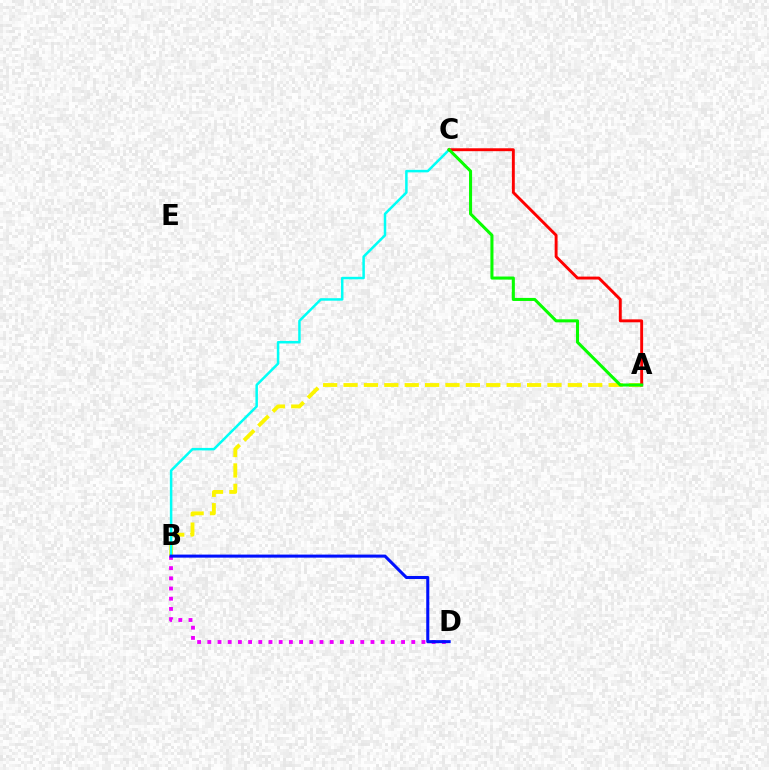{('A', 'B'): [{'color': '#fcf500', 'line_style': 'dashed', 'thickness': 2.77}], ('B', 'C'): [{'color': '#00fff6', 'line_style': 'solid', 'thickness': 1.8}], ('A', 'C'): [{'color': '#ff0000', 'line_style': 'solid', 'thickness': 2.09}, {'color': '#08ff00', 'line_style': 'solid', 'thickness': 2.2}], ('B', 'D'): [{'color': '#ee00ff', 'line_style': 'dotted', 'thickness': 2.77}, {'color': '#0010ff', 'line_style': 'solid', 'thickness': 2.19}]}